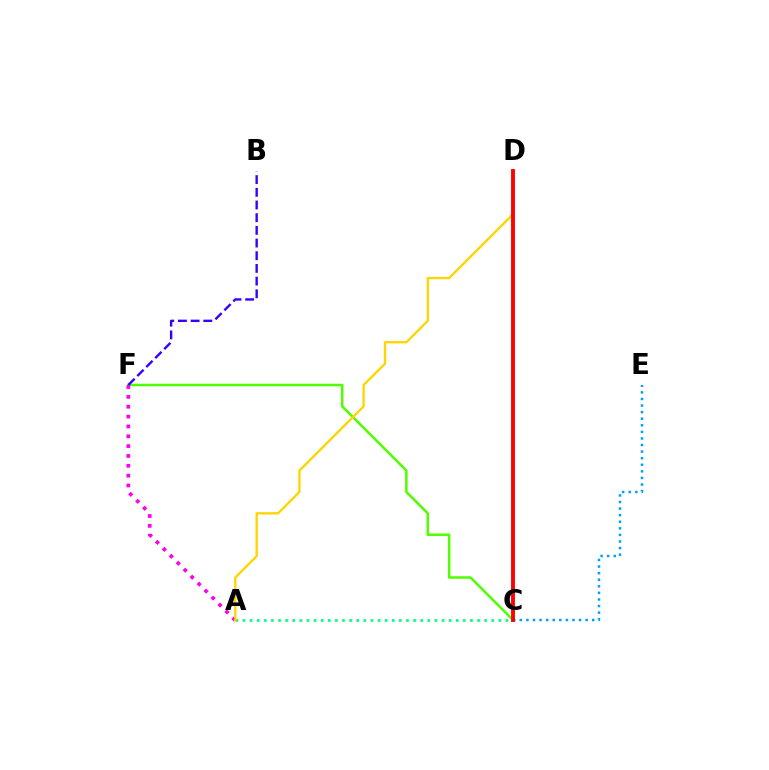{('C', 'F'): [{'color': '#4fff00', 'line_style': 'solid', 'thickness': 1.8}], ('A', 'F'): [{'color': '#ff00ed', 'line_style': 'dotted', 'thickness': 2.68}], ('C', 'E'): [{'color': '#009eff', 'line_style': 'dotted', 'thickness': 1.79}], ('B', 'F'): [{'color': '#3700ff', 'line_style': 'dashed', 'thickness': 1.72}], ('A', 'C'): [{'color': '#00ff86', 'line_style': 'dotted', 'thickness': 1.93}], ('A', 'D'): [{'color': '#ffd500', 'line_style': 'solid', 'thickness': 1.68}], ('C', 'D'): [{'color': '#ff0000', 'line_style': 'solid', 'thickness': 2.79}]}